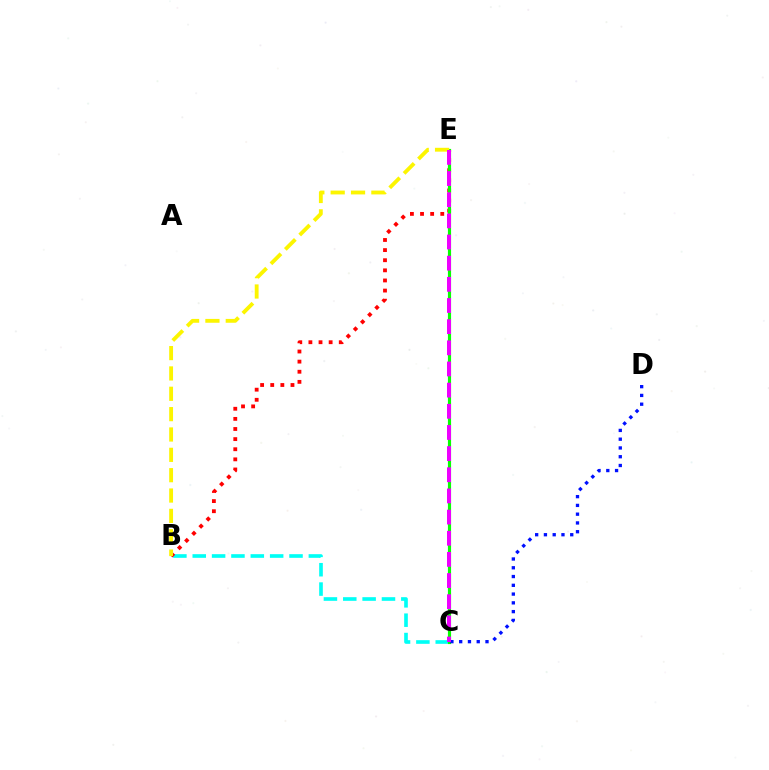{('B', 'C'): [{'color': '#00fff6', 'line_style': 'dashed', 'thickness': 2.63}], ('B', 'E'): [{'color': '#ff0000', 'line_style': 'dotted', 'thickness': 2.75}, {'color': '#fcf500', 'line_style': 'dashed', 'thickness': 2.76}], ('C', 'E'): [{'color': '#08ff00', 'line_style': 'solid', 'thickness': 2.27}, {'color': '#ee00ff', 'line_style': 'dashed', 'thickness': 2.87}], ('C', 'D'): [{'color': '#0010ff', 'line_style': 'dotted', 'thickness': 2.38}]}